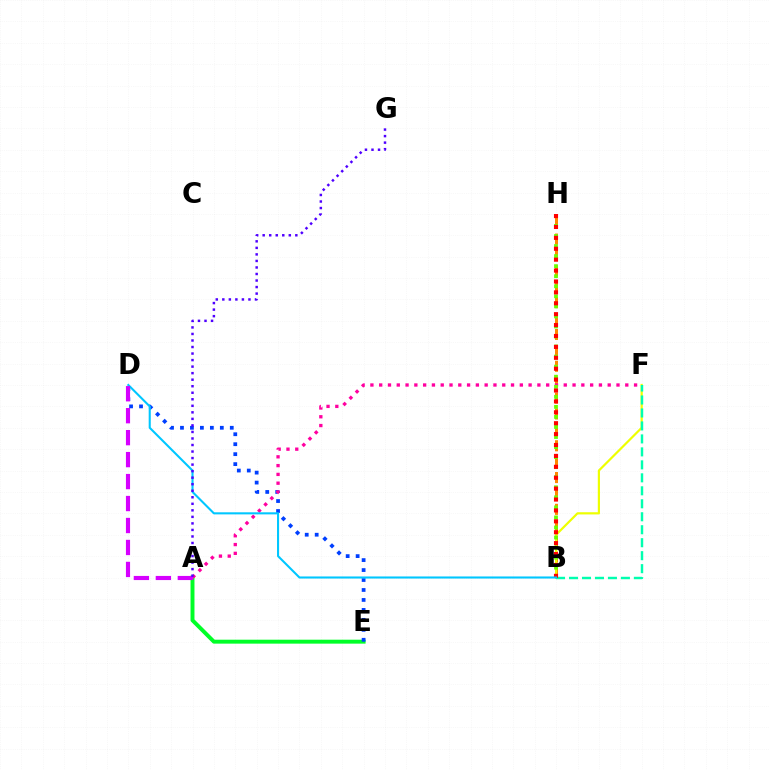{('A', 'E'): [{'color': '#00ff27', 'line_style': 'solid', 'thickness': 2.83}], ('B', 'H'): [{'color': '#ff8800', 'line_style': 'dashed', 'thickness': 2.16}, {'color': '#66ff00', 'line_style': 'dotted', 'thickness': 2.73}, {'color': '#ff0000', 'line_style': 'dotted', 'thickness': 2.96}], ('D', 'E'): [{'color': '#003fff', 'line_style': 'dotted', 'thickness': 2.71}], ('B', 'F'): [{'color': '#eeff00', 'line_style': 'solid', 'thickness': 1.59}, {'color': '#00ffaf', 'line_style': 'dashed', 'thickness': 1.76}], ('A', 'F'): [{'color': '#ff00a0', 'line_style': 'dotted', 'thickness': 2.39}], ('B', 'D'): [{'color': '#00c7ff', 'line_style': 'solid', 'thickness': 1.5}], ('A', 'D'): [{'color': '#d600ff', 'line_style': 'dashed', 'thickness': 2.98}], ('A', 'G'): [{'color': '#4f00ff', 'line_style': 'dotted', 'thickness': 1.77}]}